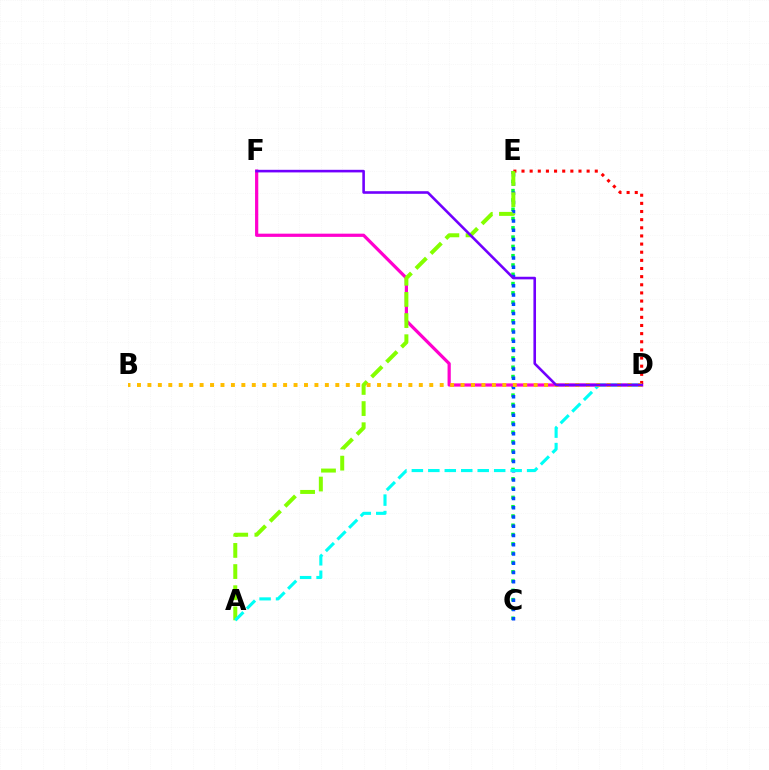{('C', 'E'): [{'color': '#00ff39', 'line_style': 'dotted', 'thickness': 2.53}, {'color': '#004bff', 'line_style': 'dotted', 'thickness': 2.51}], ('D', 'F'): [{'color': '#ff00cf', 'line_style': 'solid', 'thickness': 2.32}, {'color': '#7200ff', 'line_style': 'solid', 'thickness': 1.87}], ('D', 'E'): [{'color': '#ff0000', 'line_style': 'dotted', 'thickness': 2.21}], ('A', 'E'): [{'color': '#84ff00', 'line_style': 'dashed', 'thickness': 2.87}], ('A', 'D'): [{'color': '#00fff6', 'line_style': 'dashed', 'thickness': 2.24}], ('B', 'D'): [{'color': '#ffbd00', 'line_style': 'dotted', 'thickness': 2.84}]}